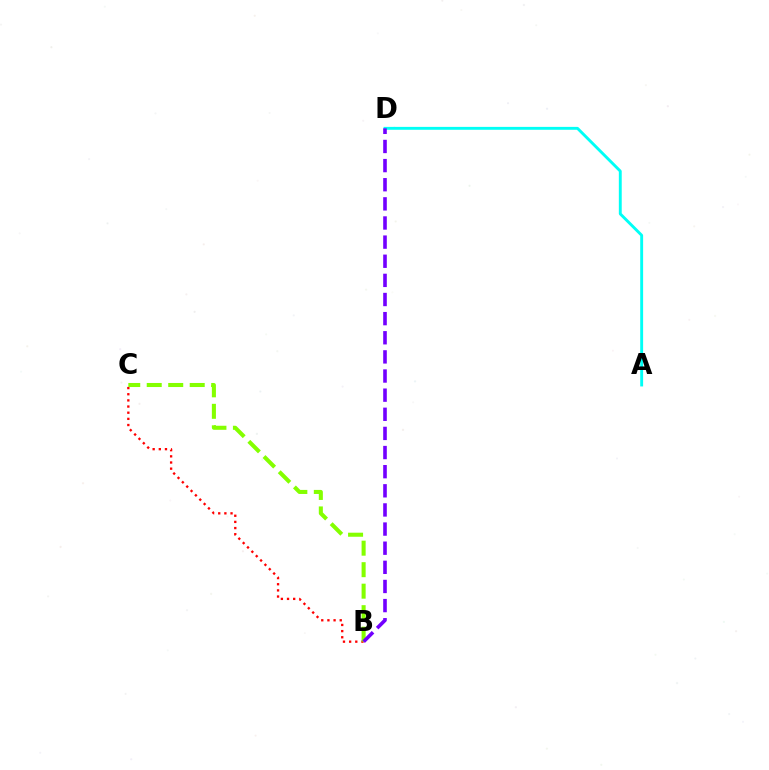{('B', 'C'): [{'color': '#ff0000', 'line_style': 'dotted', 'thickness': 1.67}, {'color': '#84ff00', 'line_style': 'dashed', 'thickness': 2.92}], ('A', 'D'): [{'color': '#00fff6', 'line_style': 'solid', 'thickness': 2.08}], ('B', 'D'): [{'color': '#7200ff', 'line_style': 'dashed', 'thickness': 2.6}]}